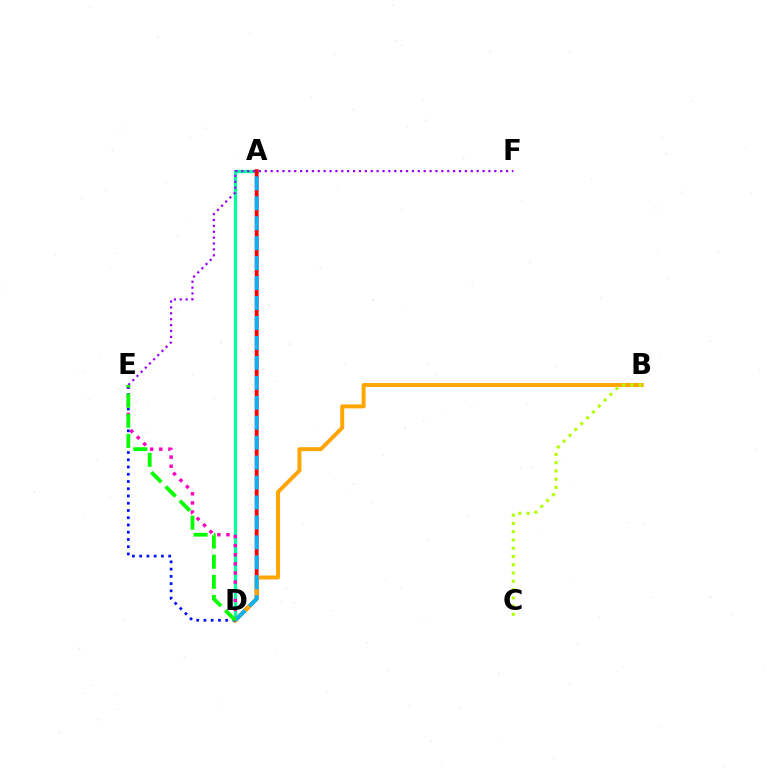{('A', 'D'): [{'color': '#00ff9d', 'line_style': 'solid', 'thickness': 2.38}, {'color': '#ff0000', 'line_style': 'solid', 'thickness': 2.77}, {'color': '#00b5ff', 'line_style': 'dashed', 'thickness': 2.71}], ('D', 'E'): [{'color': '#ff00bd', 'line_style': 'dotted', 'thickness': 2.48}, {'color': '#0010ff', 'line_style': 'dotted', 'thickness': 1.97}, {'color': '#08ff00', 'line_style': 'dashed', 'thickness': 2.74}], ('B', 'D'): [{'color': '#ffa500', 'line_style': 'solid', 'thickness': 2.84}], ('E', 'F'): [{'color': '#9b00ff', 'line_style': 'dotted', 'thickness': 1.6}], ('B', 'C'): [{'color': '#b3ff00', 'line_style': 'dotted', 'thickness': 2.25}]}